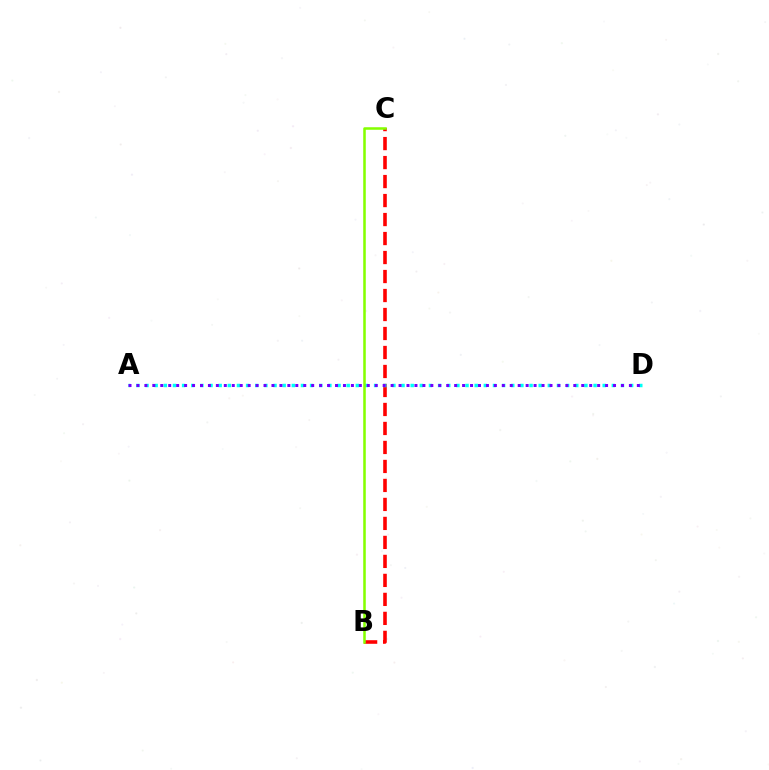{('B', 'C'): [{'color': '#ff0000', 'line_style': 'dashed', 'thickness': 2.58}, {'color': '#84ff00', 'line_style': 'solid', 'thickness': 1.83}], ('A', 'D'): [{'color': '#00fff6', 'line_style': 'dotted', 'thickness': 2.48}, {'color': '#7200ff', 'line_style': 'dotted', 'thickness': 2.16}]}